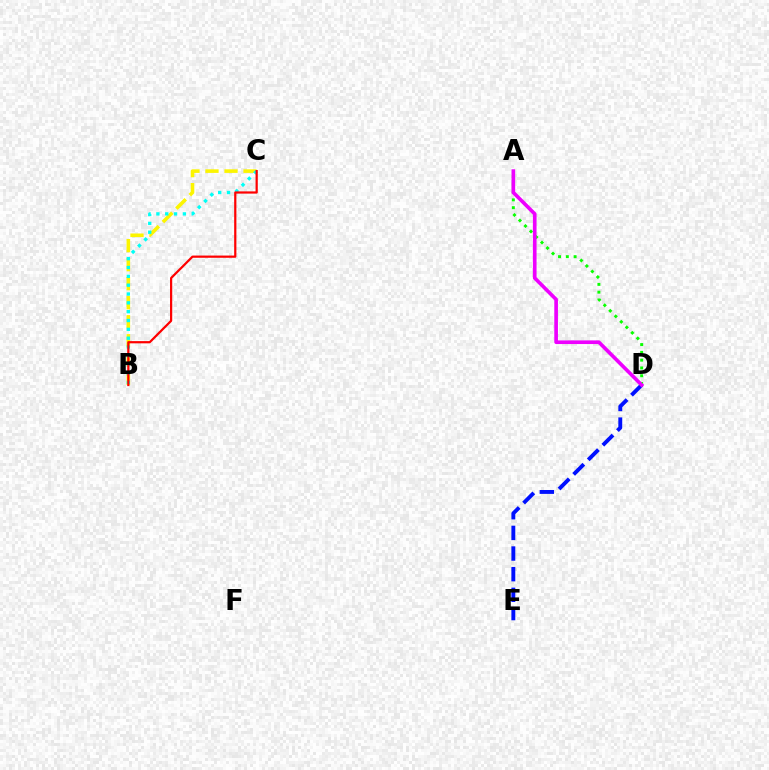{('B', 'C'): [{'color': '#fcf500', 'line_style': 'dashed', 'thickness': 2.58}, {'color': '#00fff6', 'line_style': 'dotted', 'thickness': 2.4}, {'color': '#ff0000', 'line_style': 'solid', 'thickness': 1.6}], ('A', 'D'): [{'color': '#08ff00', 'line_style': 'dotted', 'thickness': 2.12}, {'color': '#ee00ff', 'line_style': 'solid', 'thickness': 2.63}], ('D', 'E'): [{'color': '#0010ff', 'line_style': 'dashed', 'thickness': 2.8}]}